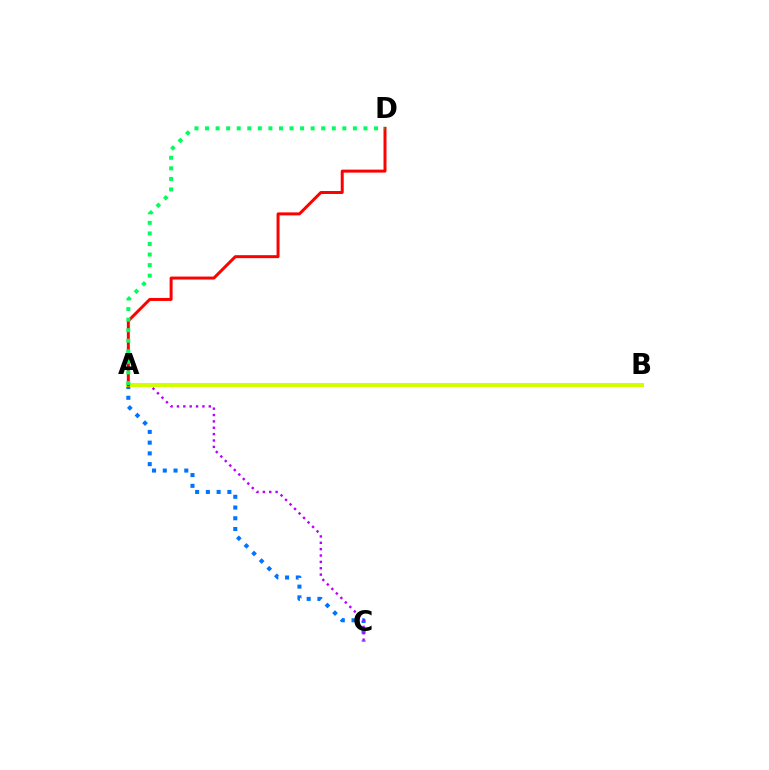{('A', 'C'): [{'color': '#0074ff', 'line_style': 'dotted', 'thickness': 2.92}, {'color': '#b900ff', 'line_style': 'dotted', 'thickness': 1.73}], ('A', 'B'): [{'color': '#d1ff00', 'line_style': 'solid', 'thickness': 2.9}], ('A', 'D'): [{'color': '#ff0000', 'line_style': 'solid', 'thickness': 2.14}, {'color': '#00ff5c', 'line_style': 'dotted', 'thickness': 2.87}]}